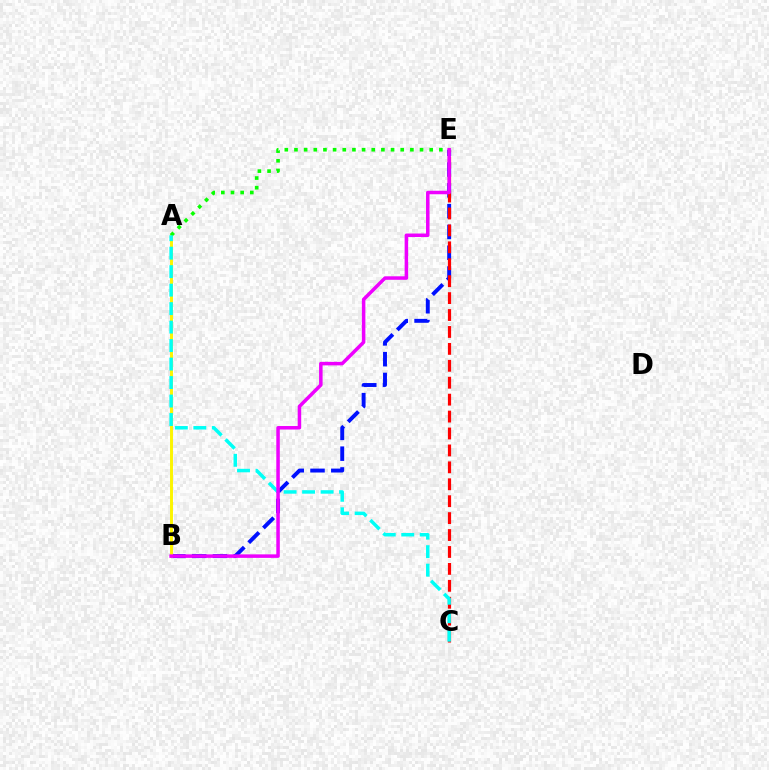{('B', 'E'): [{'color': '#0010ff', 'line_style': 'dashed', 'thickness': 2.82}, {'color': '#ee00ff', 'line_style': 'solid', 'thickness': 2.53}], ('A', 'B'): [{'color': '#fcf500', 'line_style': 'solid', 'thickness': 2.11}], ('C', 'E'): [{'color': '#ff0000', 'line_style': 'dashed', 'thickness': 2.3}], ('A', 'E'): [{'color': '#08ff00', 'line_style': 'dotted', 'thickness': 2.62}], ('A', 'C'): [{'color': '#00fff6', 'line_style': 'dashed', 'thickness': 2.51}]}